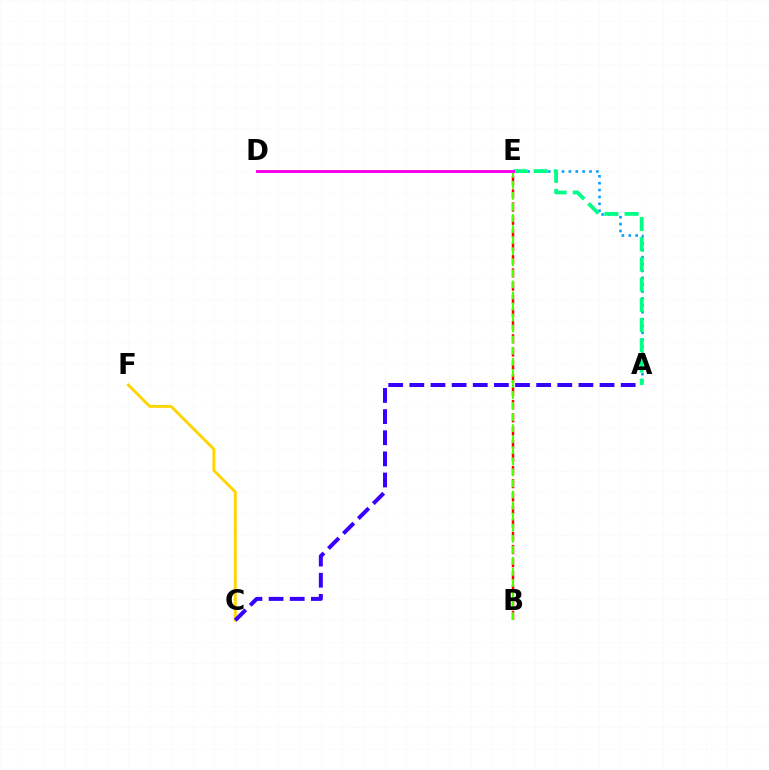{('A', 'E'): [{'color': '#009eff', 'line_style': 'dotted', 'thickness': 1.87}, {'color': '#00ff86', 'line_style': 'dashed', 'thickness': 2.75}], ('C', 'F'): [{'color': '#ffd500', 'line_style': 'solid', 'thickness': 2.08}], ('A', 'C'): [{'color': '#3700ff', 'line_style': 'dashed', 'thickness': 2.87}], ('B', 'E'): [{'color': '#ff0000', 'line_style': 'dashed', 'thickness': 1.79}, {'color': '#4fff00', 'line_style': 'dashed', 'thickness': 1.5}], ('D', 'E'): [{'color': '#ff00ed', 'line_style': 'solid', 'thickness': 2.12}]}